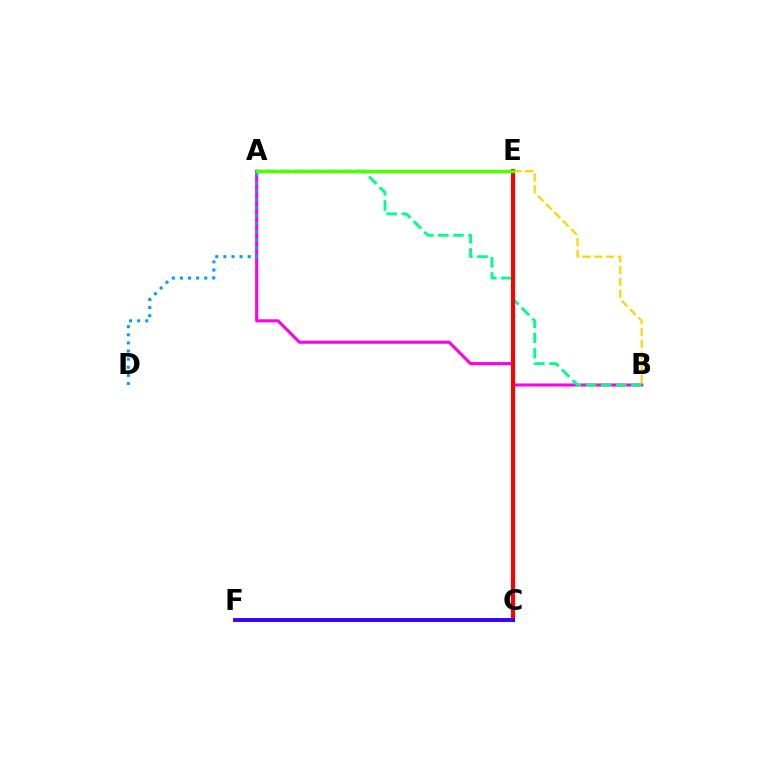{('A', 'B'): [{'color': '#ff00ed', 'line_style': 'solid', 'thickness': 2.21}, {'color': '#00ff86', 'line_style': 'dashed', 'thickness': 2.06}], ('B', 'E'): [{'color': '#ffd500', 'line_style': 'dashed', 'thickness': 1.6}], ('A', 'D'): [{'color': '#009eff', 'line_style': 'dotted', 'thickness': 2.2}], ('C', 'E'): [{'color': '#ff0000', 'line_style': 'solid', 'thickness': 2.94}], ('A', 'E'): [{'color': '#4fff00', 'line_style': 'solid', 'thickness': 2.47}], ('C', 'F'): [{'color': '#3700ff', 'line_style': 'solid', 'thickness': 2.81}]}